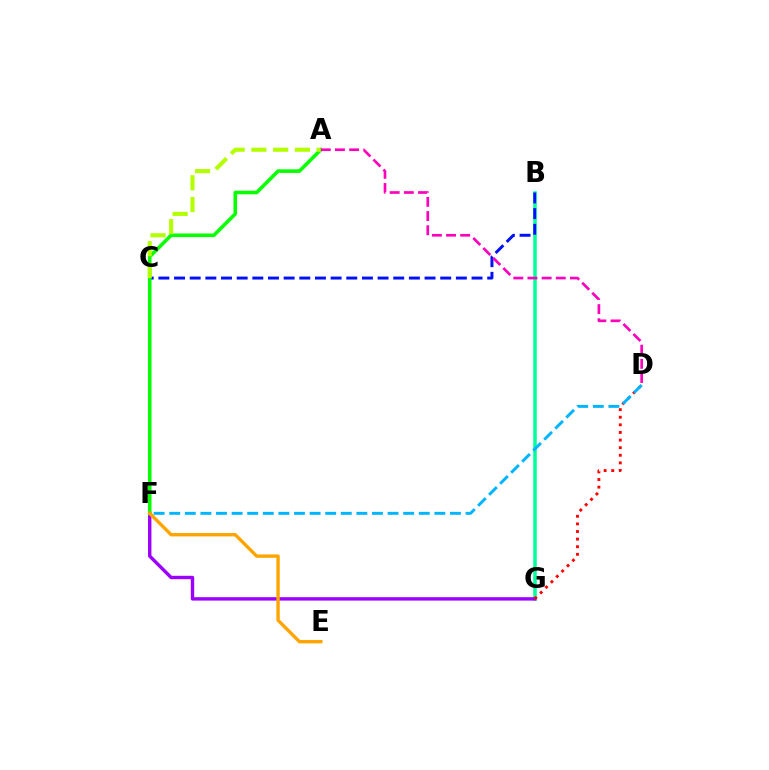{('B', 'G'): [{'color': '#00ff9d', 'line_style': 'solid', 'thickness': 2.54}], ('F', 'G'): [{'color': '#9b00ff', 'line_style': 'solid', 'thickness': 2.45}], ('B', 'C'): [{'color': '#0010ff', 'line_style': 'dashed', 'thickness': 2.13}], ('A', 'F'): [{'color': '#08ff00', 'line_style': 'solid', 'thickness': 2.58}], ('A', 'C'): [{'color': '#b3ff00', 'line_style': 'dashed', 'thickness': 2.95}], ('E', 'F'): [{'color': '#ffa500', 'line_style': 'solid', 'thickness': 2.44}], ('D', 'G'): [{'color': '#ff0000', 'line_style': 'dotted', 'thickness': 2.07}], ('D', 'F'): [{'color': '#00b5ff', 'line_style': 'dashed', 'thickness': 2.12}], ('A', 'D'): [{'color': '#ff00bd', 'line_style': 'dashed', 'thickness': 1.92}]}